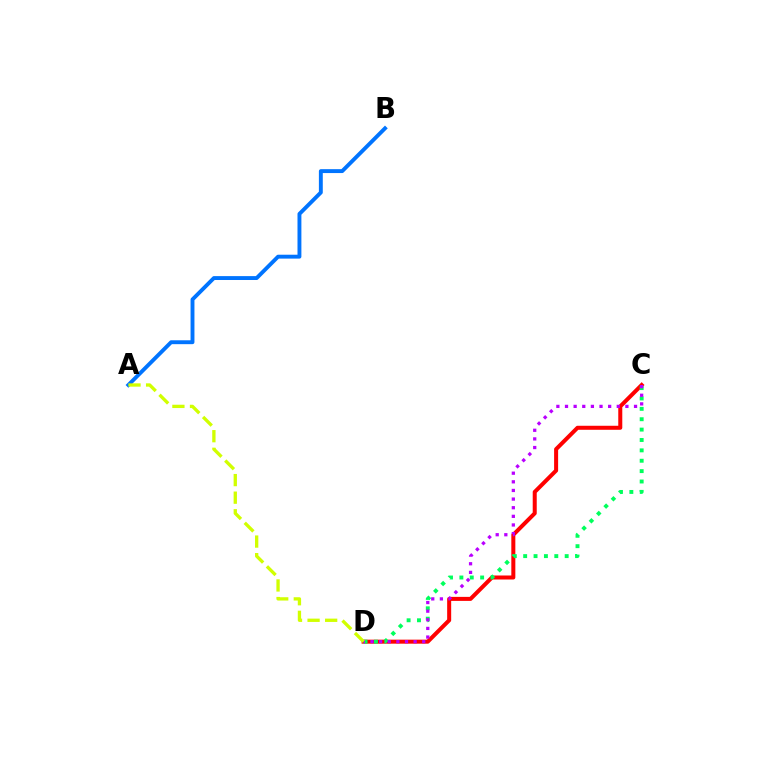{('A', 'B'): [{'color': '#0074ff', 'line_style': 'solid', 'thickness': 2.8}], ('C', 'D'): [{'color': '#ff0000', 'line_style': 'solid', 'thickness': 2.89}, {'color': '#00ff5c', 'line_style': 'dotted', 'thickness': 2.82}, {'color': '#b900ff', 'line_style': 'dotted', 'thickness': 2.34}], ('A', 'D'): [{'color': '#d1ff00', 'line_style': 'dashed', 'thickness': 2.39}]}